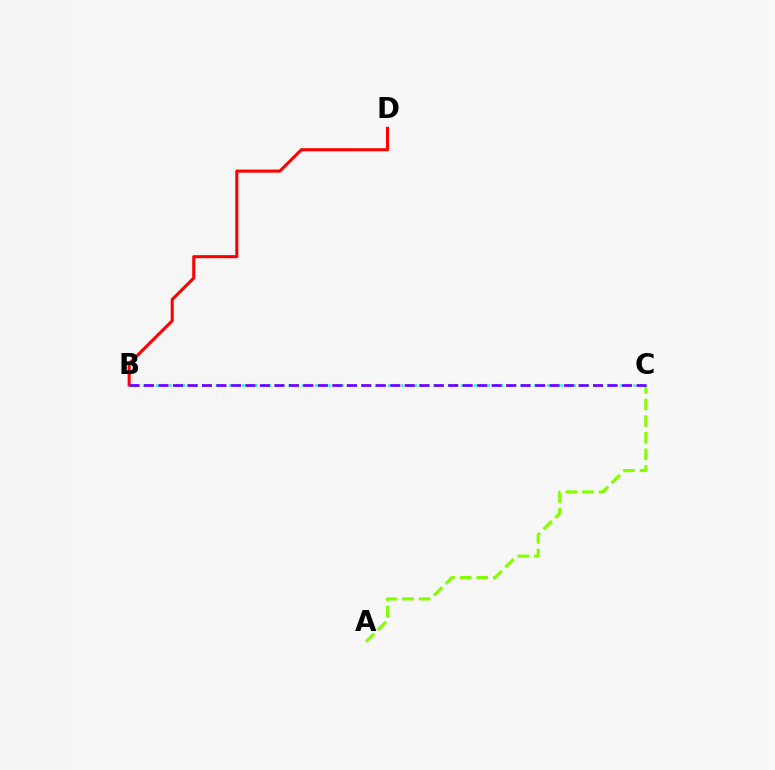{('A', 'C'): [{'color': '#84ff00', 'line_style': 'dashed', 'thickness': 2.26}], ('B', 'D'): [{'color': '#ff0000', 'line_style': 'solid', 'thickness': 2.2}], ('B', 'C'): [{'color': '#00fff6', 'line_style': 'dotted', 'thickness': 1.8}, {'color': '#7200ff', 'line_style': 'dashed', 'thickness': 1.97}]}